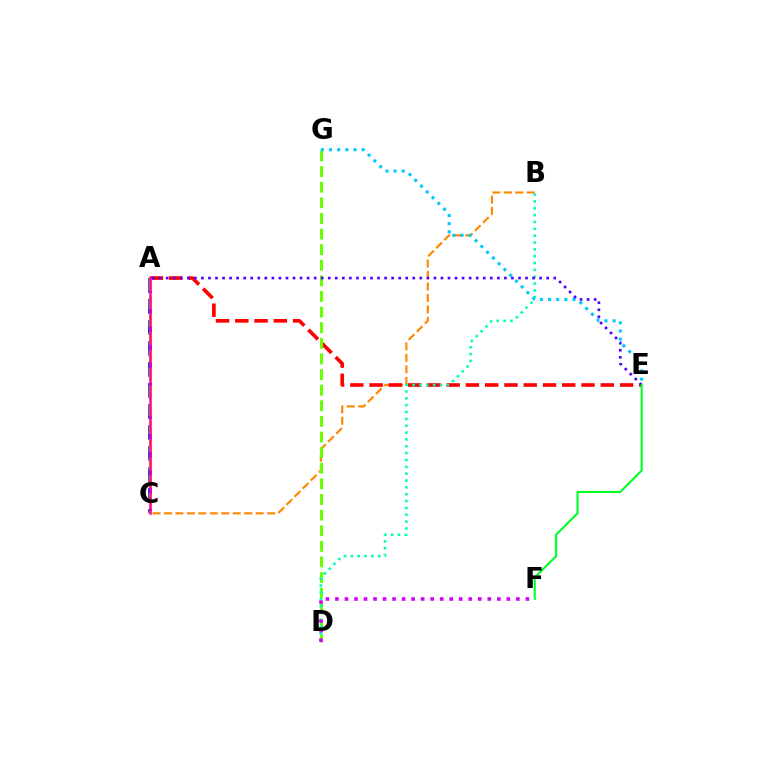{('A', 'C'): [{'color': '#003fff', 'line_style': 'dashed', 'thickness': 2.85}, {'color': '#eeff00', 'line_style': 'dashed', 'thickness': 2.43}, {'color': '#ff00a0', 'line_style': 'solid', 'thickness': 1.81}], ('B', 'C'): [{'color': '#ff8800', 'line_style': 'dashed', 'thickness': 1.56}], ('A', 'E'): [{'color': '#ff0000', 'line_style': 'dashed', 'thickness': 2.62}, {'color': '#4f00ff', 'line_style': 'dotted', 'thickness': 1.91}], ('D', 'G'): [{'color': '#66ff00', 'line_style': 'dashed', 'thickness': 2.12}], ('B', 'D'): [{'color': '#00ffaf', 'line_style': 'dotted', 'thickness': 1.86}], ('E', 'G'): [{'color': '#00c7ff', 'line_style': 'dotted', 'thickness': 2.22}], ('D', 'F'): [{'color': '#d600ff', 'line_style': 'dotted', 'thickness': 2.59}], ('E', 'F'): [{'color': '#00ff27', 'line_style': 'solid', 'thickness': 1.53}]}